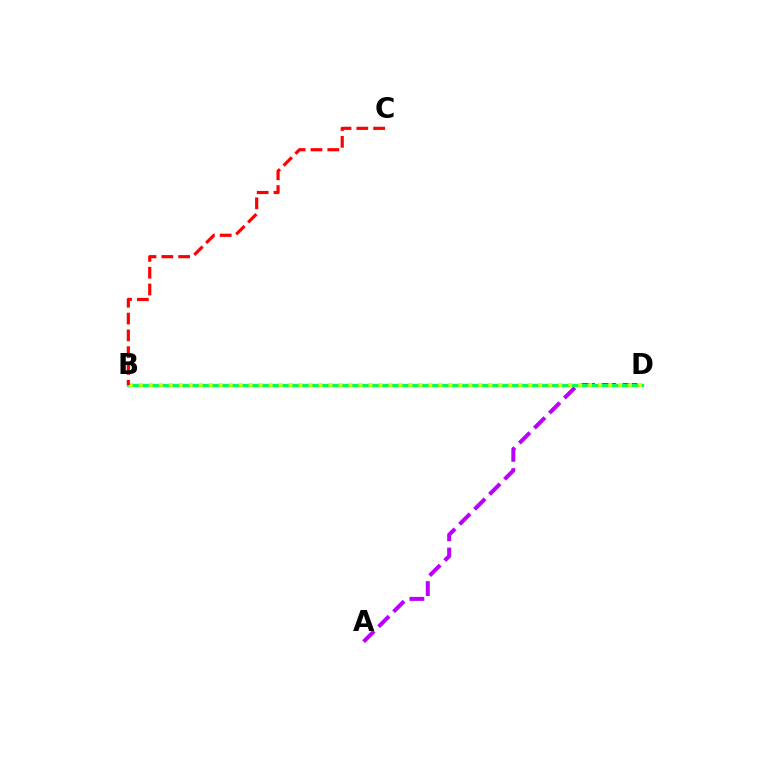{('A', 'D'): [{'color': '#b900ff', 'line_style': 'dashed', 'thickness': 2.88}], ('B', 'D'): [{'color': '#0074ff', 'line_style': 'dotted', 'thickness': 2.05}, {'color': '#00ff5c', 'line_style': 'solid', 'thickness': 2.35}, {'color': '#d1ff00', 'line_style': 'dotted', 'thickness': 2.71}], ('B', 'C'): [{'color': '#ff0000', 'line_style': 'dashed', 'thickness': 2.28}]}